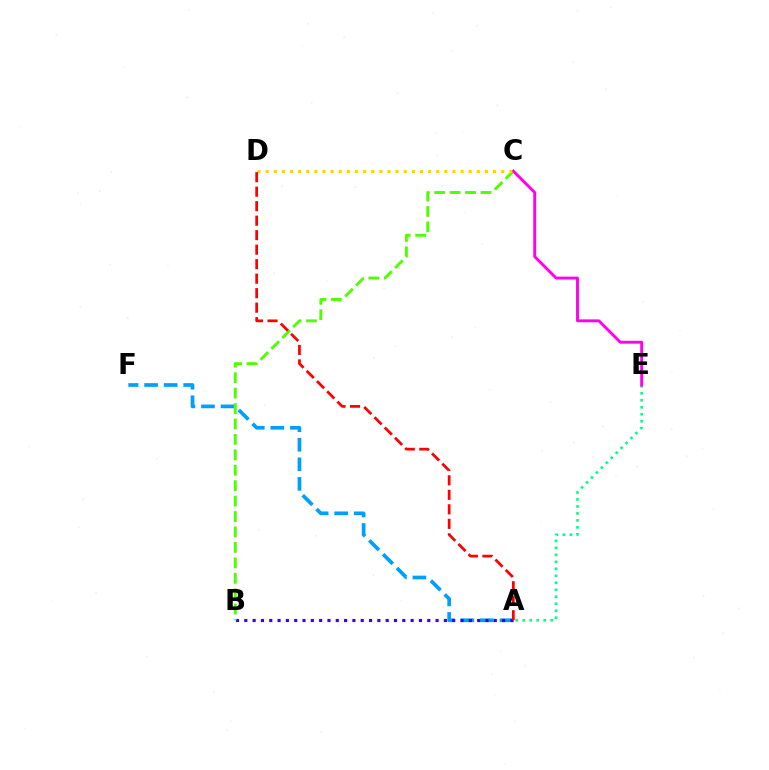{('A', 'F'): [{'color': '#009eff', 'line_style': 'dashed', 'thickness': 2.66}], ('A', 'E'): [{'color': '#00ff86', 'line_style': 'dotted', 'thickness': 1.9}], ('A', 'B'): [{'color': '#3700ff', 'line_style': 'dotted', 'thickness': 2.26}], ('B', 'C'): [{'color': '#4fff00', 'line_style': 'dashed', 'thickness': 2.1}], ('C', 'E'): [{'color': '#ff00ed', 'line_style': 'solid', 'thickness': 2.08}], ('C', 'D'): [{'color': '#ffd500', 'line_style': 'dotted', 'thickness': 2.21}], ('A', 'D'): [{'color': '#ff0000', 'line_style': 'dashed', 'thickness': 1.97}]}